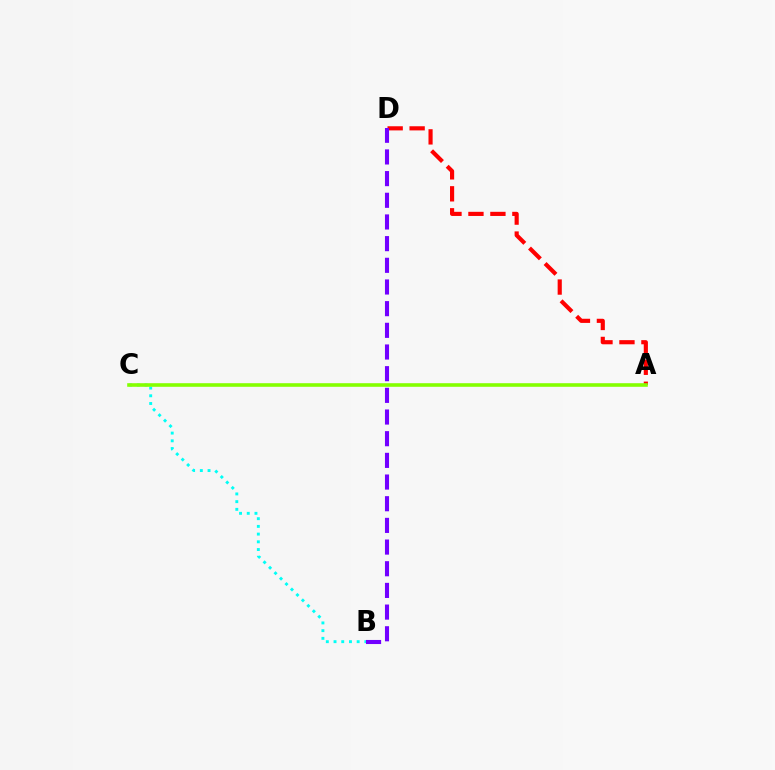{('B', 'C'): [{'color': '#00fff6', 'line_style': 'dotted', 'thickness': 2.1}], ('A', 'D'): [{'color': '#ff0000', 'line_style': 'dashed', 'thickness': 2.98}], ('A', 'C'): [{'color': '#84ff00', 'line_style': 'solid', 'thickness': 2.59}], ('B', 'D'): [{'color': '#7200ff', 'line_style': 'dashed', 'thickness': 2.94}]}